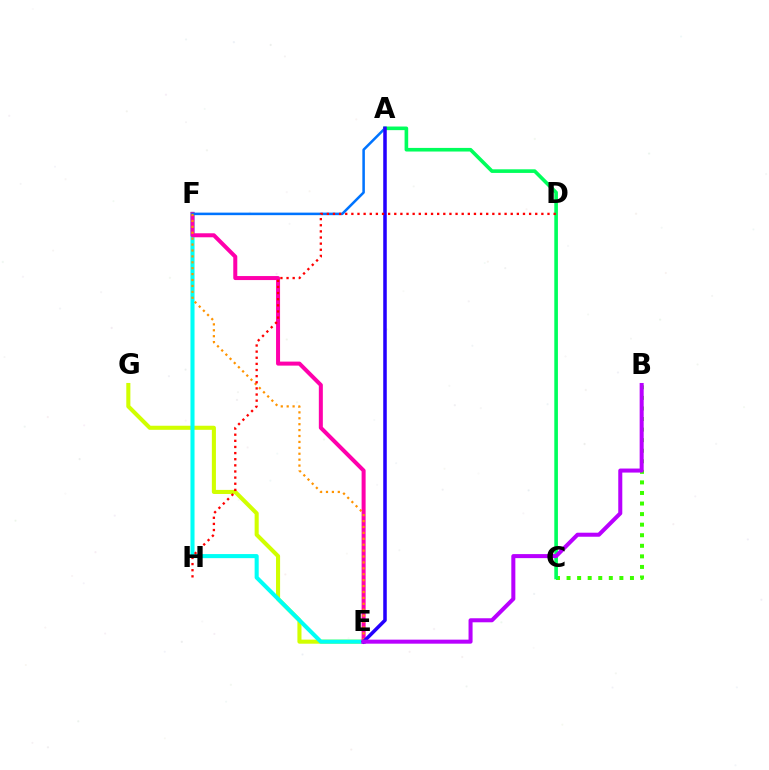{('E', 'G'): [{'color': '#d1ff00', 'line_style': 'solid', 'thickness': 2.93}], ('E', 'F'): [{'color': '#00fff6', 'line_style': 'solid', 'thickness': 2.93}, {'color': '#ff00ac', 'line_style': 'solid', 'thickness': 2.89}, {'color': '#ff9400', 'line_style': 'dotted', 'thickness': 1.61}], ('B', 'C'): [{'color': '#3dff00', 'line_style': 'dotted', 'thickness': 2.87}], ('A', 'F'): [{'color': '#0074ff', 'line_style': 'solid', 'thickness': 1.82}], ('A', 'C'): [{'color': '#00ff5c', 'line_style': 'solid', 'thickness': 2.6}], ('A', 'E'): [{'color': '#2500ff', 'line_style': 'solid', 'thickness': 2.54}], ('D', 'H'): [{'color': '#ff0000', 'line_style': 'dotted', 'thickness': 1.67}], ('B', 'E'): [{'color': '#b900ff', 'line_style': 'solid', 'thickness': 2.9}]}